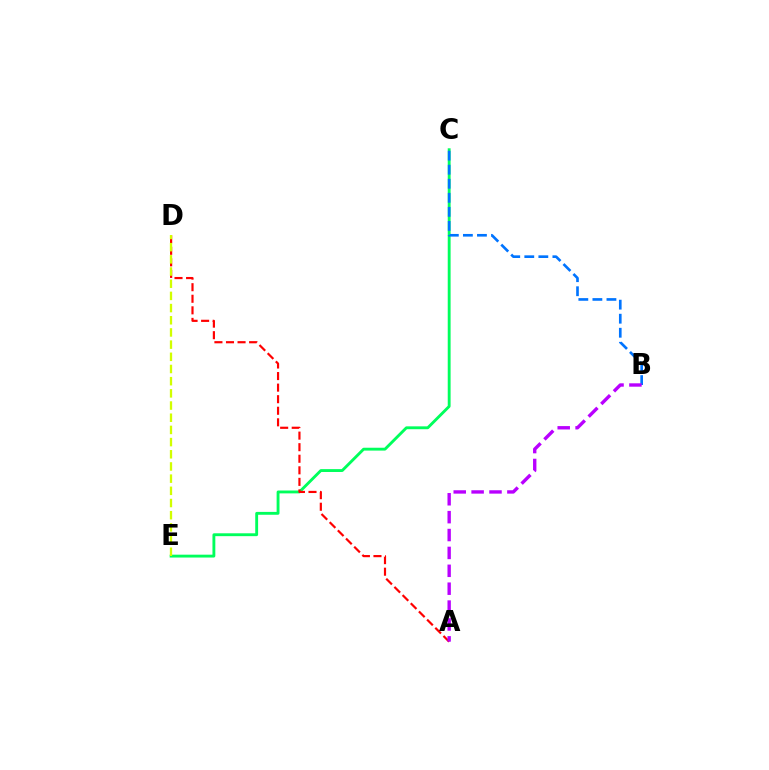{('C', 'E'): [{'color': '#00ff5c', 'line_style': 'solid', 'thickness': 2.06}], ('A', 'D'): [{'color': '#ff0000', 'line_style': 'dashed', 'thickness': 1.57}], ('B', 'C'): [{'color': '#0074ff', 'line_style': 'dashed', 'thickness': 1.91}], ('A', 'B'): [{'color': '#b900ff', 'line_style': 'dashed', 'thickness': 2.43}], ('D', 'E'): [{'color': '#d1ff00', 'line_style': 'dashed', 'thickness': 1.66}]}